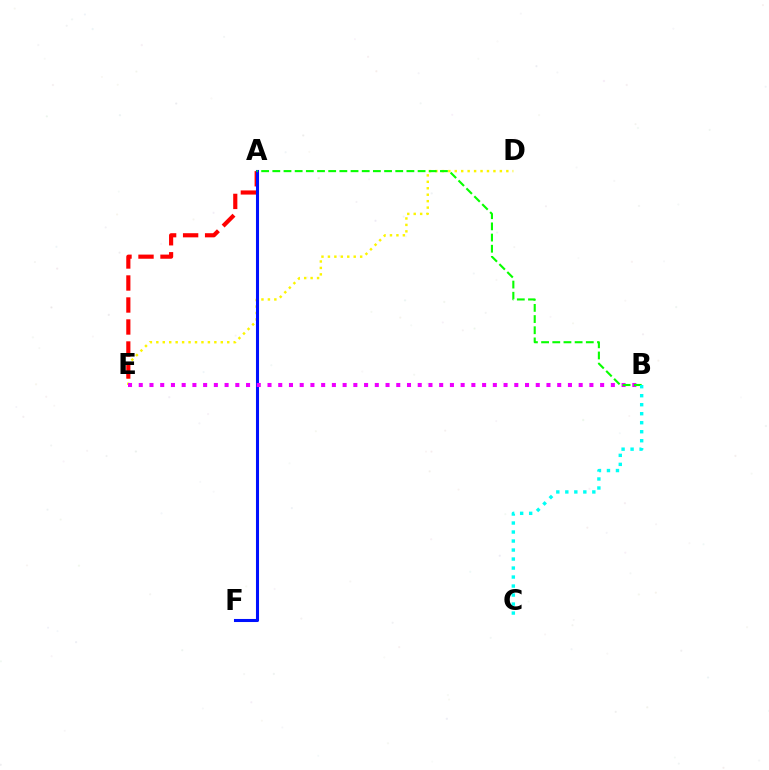{('D', 'E'): [{'color': '#fcf500', 'line_style': 'dotted', 'thickness': 1.75}], ('A', 'E'): [{'color': '#ff0000', 'line_style': 'dashed', 'thickness': 2.99}], ('A', 'F'): [{'color': '#0010ff', 'line_style': 'solid', 'thickness': 2.21}], ('B', 'E'): [{'color': '#ee00ff', 'line_style': 'dotted', 'thickness': 2.92}], ('A', 'B'): [{'color': '#08ff00', 'line_style': 'dashed', 'thickness': 1.52}], ('B', 'C'): [{'color': '#00fff6', 'line_style': 'dotted', 'thickness': 2.45}]}